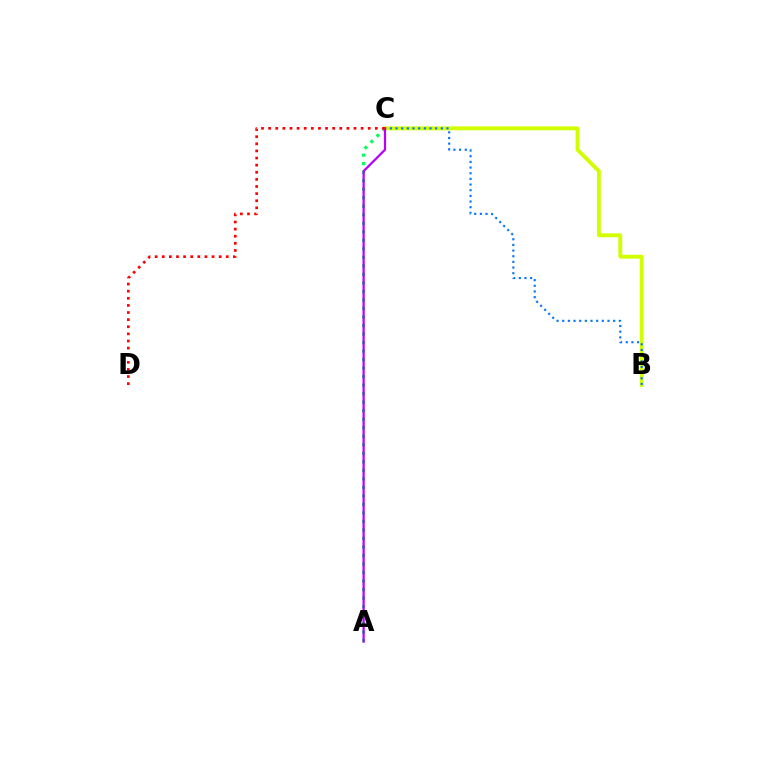{('B', 'C'): [{'color': '#d1ff00', 'line_style': 'solid', 'thickness': 2.79}, {'color': '#0074ff', 'line_style': 'dotted', 'thickness': 1.54}], ('A', 'C'): [{'color': '#00ff5c', 'line_style': 'dotted', 'thickness': 2.31}, {'color': '#b900ff', 'line_style': 'solid', 'thickness': 1.61}], ('C', 'D'): [{'color': '#ff0000', 'line_style': 'dotted', 'thickness': 1.93}]}